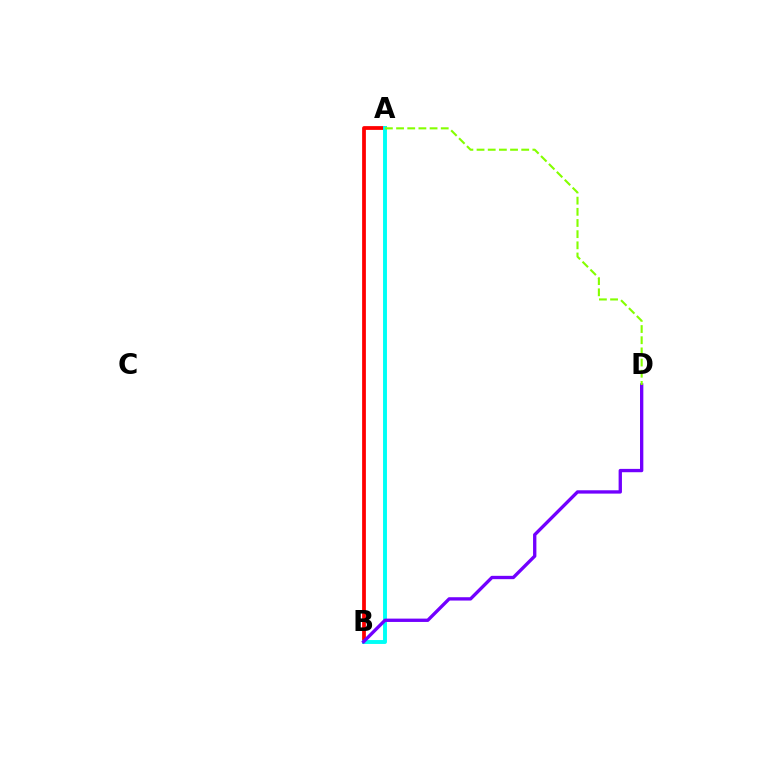{('A', 'B'): [{'color': '#ff0000', 'line_style': 'solid', 'thickness': 2.71}, {'color': '#00fff6', 'line_style': 'solid', 'thickness': 2.81}], ('B', 'D'): [{'color': '#7200ff', 'line_style': 'solid', 'thickness': 2.4}], ('A', 'D'): [{'color': '#84ff00', 'line_style': 'dashed', 'thickness': 1.52}]}